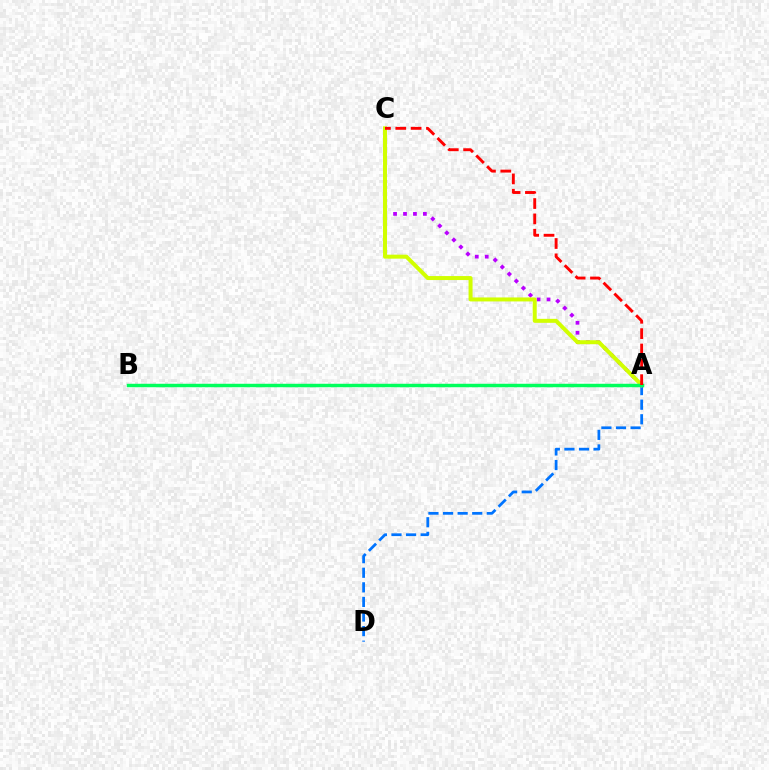{('A', 'C'): [{'color': '#b900ff', 'line_style': 'dotted', 'thickness': 2.7}, {'color': '#d1ff00', 'line_style': 'solid', 'thickness': 2.87}, {'color': '#ff0000', 'line_style': 'dashed', 'thickness': 2.08}], ('A', 'D'): [{'color': '#0074ff', 'line_style': 'dashed', 'thickness': 1.98}], ('A', 'B'): [{'color': '#00ff5c', 'line_style': 'solid', 'thickness': 2.49}]}